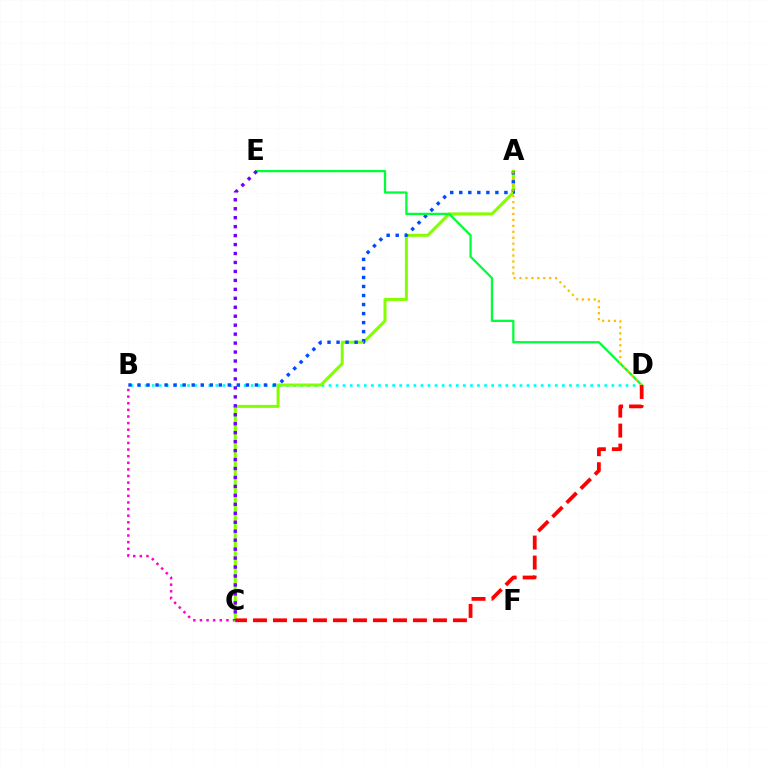{('B', 'D'): [{'color': '#00fff6', 'line_style': 'dotted', 'thickness': 1.92}], ('B', 'C'): [{'color': '#ff00cf', 'line_style': 'dotted', 'thickness': 1.8}], ('A', 'C'): [{'color': '#84ff00', 'line_style': 'solid', 'thickness': 2.16}], ('A', 'B'): [{'color': '#004bff', 'line_style': 'dotted', 'thickness': 2.45}], ('D', 'E'): [{'color': '#00ff39', 'line_style': 'solid', 'thickness': 1.63}], ('A', 'D'): [{'color': '#ffbd00', 'line_style': 'dotted', 'thickness': 1.61}], ('C', 'D'): [{'color': '#ff0000', 'line_style': 'dashed', 'thickness': 2.72}], ('C', 'E'): [{'color': '#7200ff', 'line_style': 'dotted', 'thickness': 2.43}]}